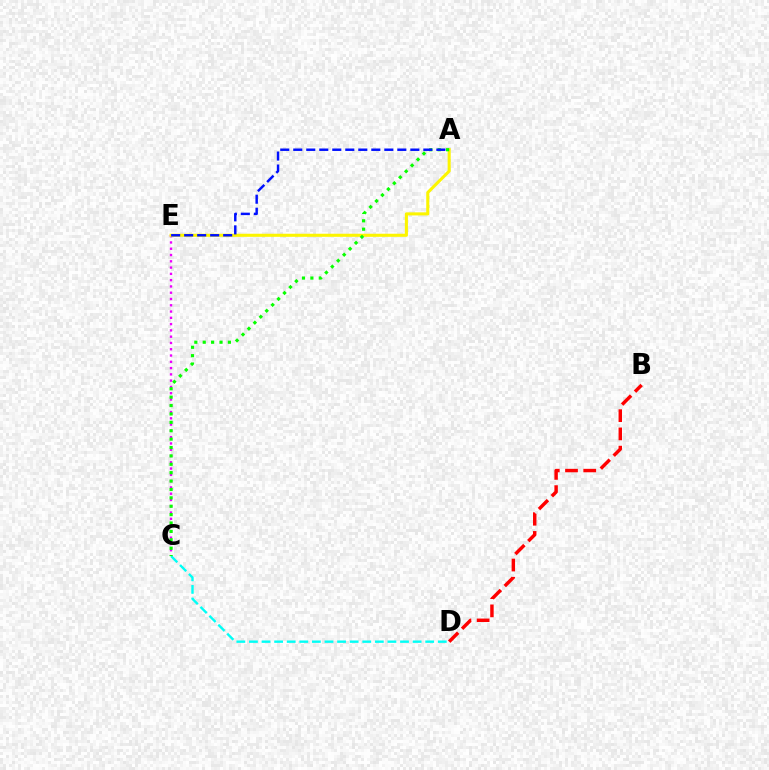{('B', 'D'): [{'color': '#ff0000', 'line_style': 'dashed', 'thickness': 2.48}], ('C', 'E'): [{'color': '#ee00ff', 'line_style': 'dotted', 'thickness': 1.71}], ('A', 'E'): [{'color': '#fcf500', 'line_style': 'solid', 'thickness': 2.21}, {'color': '#0010ff', 'line_style': 'dashed', 'thickness': 1.77}], ('C', 'D'): [{'color': '#00fff6', 'line_style': 'dashed', 'thickness': 1.71}], ('A', 'C'): [{'color': '#08ff00', 'line_style': 'dotted', 'thickness': 2.28}]}